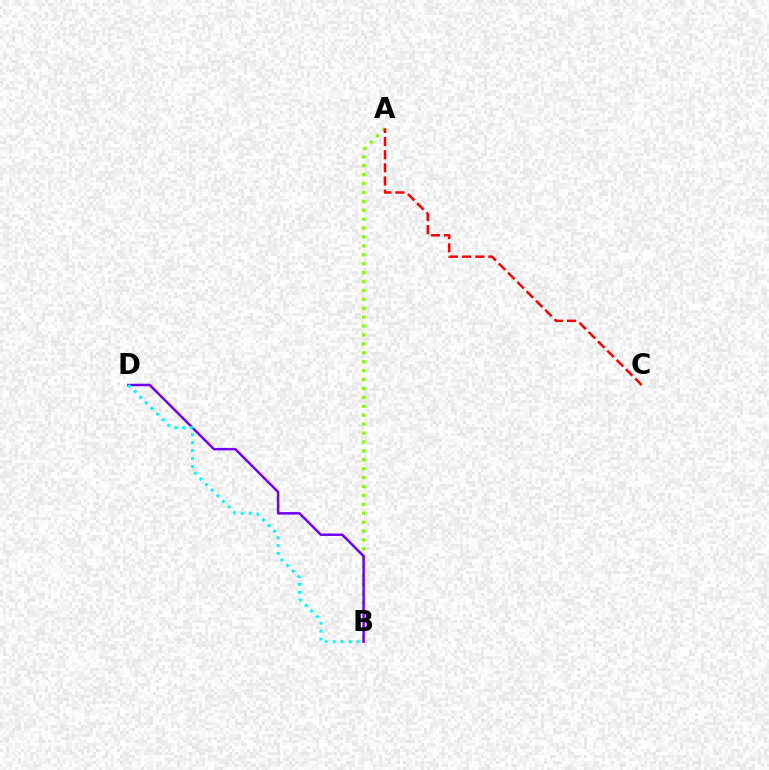{('A', 'B'): [{'color': '#84ff00', 'line_style': 'dotted', 'thickness': 2.42}], ('B', 'D'): [{'color': '#7200ff', 'line_style': 'solid', 'thickness': 1.79}, {'color': '#00fff6', 'line_style': 'dotted', 'thickness': 2.16}], ('A', 'C'): [{'color': '#ff0000', 'line_style': 'dashed', 'thickness': 1.79}]}